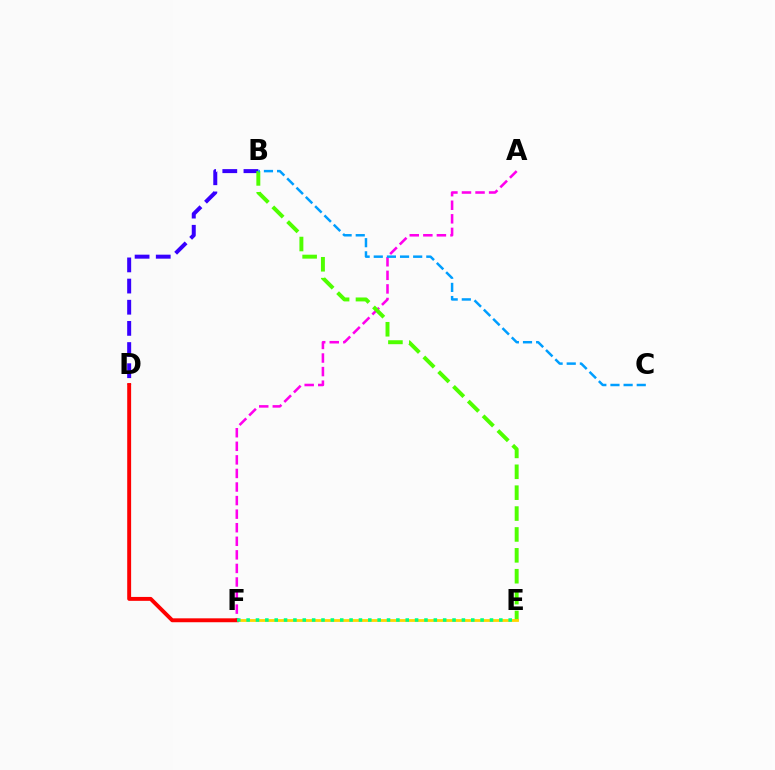{('A', 'F'): [{'color': '#ff00ed', 'line_style': 'dashed', 'thickness': 1.84}], ('B', 'D'): [{'color': '#3700ff', 'line_style': 'dashed', 'thickness': 2.87}], ('B', 'E'): [{'color': '#4fff00', 'line_style': 'dashed', 'thickness': 2.84}], ('E', 'F'): [{'color': '#ffd500', 'line_style': 'solid', 'thickness': 2.01}, {'color': '#00ff86', 'line_style': 'dotted', 'thickness': 2.54}], ('D', 'F'): [{'color': '#ff0000', 'line_style': 'solid', 'thickness': 2.81}], ('B', 'C'): [{'color': '#009eff', 'line_style': 'dashed', 'thickness': 1.78}]}